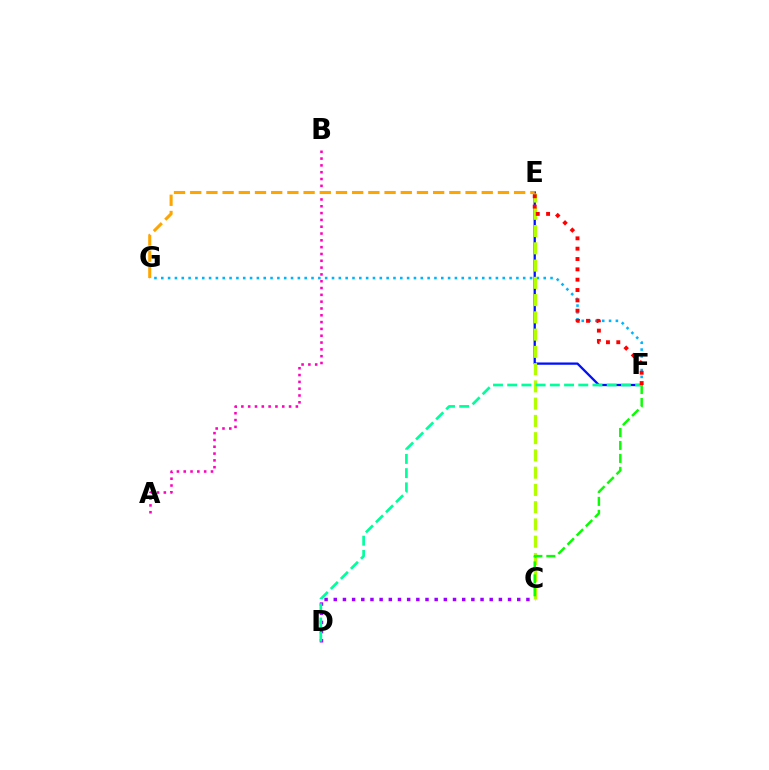{('E', 'F'): [{'color': '#0010ff', 'line_style': 'solid', 'thickness': 1.64}, {'color': '#ff0000', 'line_style': 'dotted', 'thickness': 2.81}], ('C', 'D'): [{'color': '#9b00ff', 'line_style': 'dotted', 'thickness': 2.49}], ('F', 'G'): [{'color': '#00b5ff', 'line_style': 'dotted', 'thickness': 1.86}], ('C', 'E'): [{'color': '#b3ff00', 'line_style': 'dashed', 'thickness': 2.34}], ('D', 'F'): [{'color': '#00ff9d', 'line_style': 'dashed', 'thickness': 1.93}], ('A', 'B'): [{'color': '#ff00bd', 'line_style': 'dotted', 'thickness': 1.85}], ('C', 'F'): [{'color': '#08ff00', 'line_style': 'dashed', 'thickness': 1.76}], ('E', 'G'): [{'color': '#ffa500', 'line_style': 'dashed', 'thickness': 2.2}]}